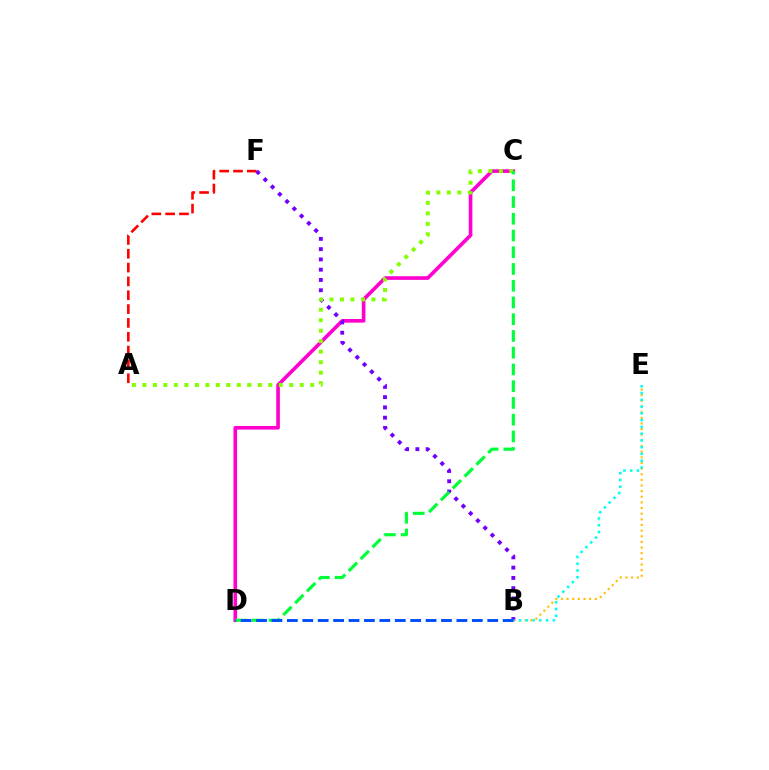{('A', 'F'): [{'color': '#ff0000', 'line_style': 'dashed', 'thickness': 1.88}], ('C', 'D'): [{'color': '#ff00cf', 'line_style': 'solid', 'thickness': 2.62}, {'color': '#00ff39', 'line_style': 'dashed', 'thickness': 2.27}], ('B', 'E'): [{'color': '#ffbd00', 'line_style': 'dotted', 'thickness': 1.53}, {'color': '#00fff6', 'line_style': 'dotted', 'thickness': 1.84}], ('B', 'F'): [{'color': '#7200ff', 'line_style': 'dotted', 'thickness': 2.79}], ('A', 'C'): [{'color': '#84ff00', 'line_style': 'dotted', 'thickness': 2.85}], ('B', 'D'): [{'color': '#004bff', 'line_style': 'dashed', 'thickness': 2.09}]}